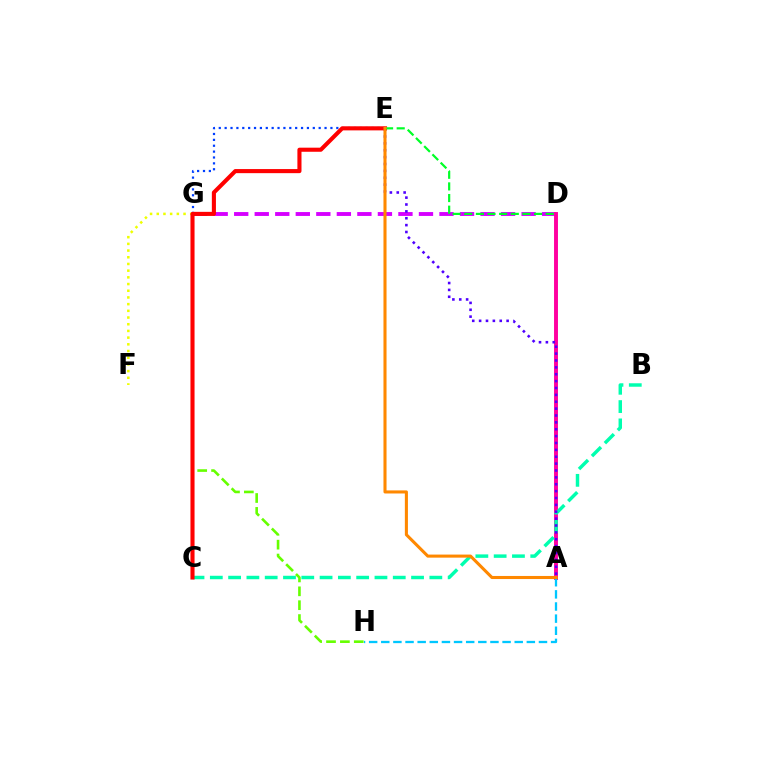{('E', 'G'): [{'color': '#003fff', 'line_style': 'dotted', 'thickness': 1.6}], ('D', 'G'): [{'color': '#d600ff', 'line_style': 'dashed', 'thickness': 2.79}], ('F', 'G'): [{'color': '#eeff00', 'line_style': 'dotted', 'thickness': 1.82}], ('A', 'D'): [{'color': '#ff00a0', 'line_style': 'solid', 'thickness': 2.83}], ('A', 'H'): [{'color': '#00c7ff', 'line_style': 'dashed', 'thickness': 1.65}], ('B', 'C'): [{'color': '#00ffaf', 'line_style': 'dashed', 'thickness': 2.49}], ('G', 'H'): [{'color': '#66ff00', 'line_style': 'dashed', 'thickness': 1.89}], ('A', 'E'): [{'color': '#4f00ff', 'line_style': 'dotted', 'thickness': 1.87}, {'color': '#ff8800', 'line_style': 'solid', 'thickness': 2.21}], ('C', 'E'): [{'color': '#ff0000', 'line_style': 'solid', 'thickness': 2.95}], ('D', 'E'): [{'color': '#00ff27', 'line_style': 'dashed', 'thickness': 1.58}]}